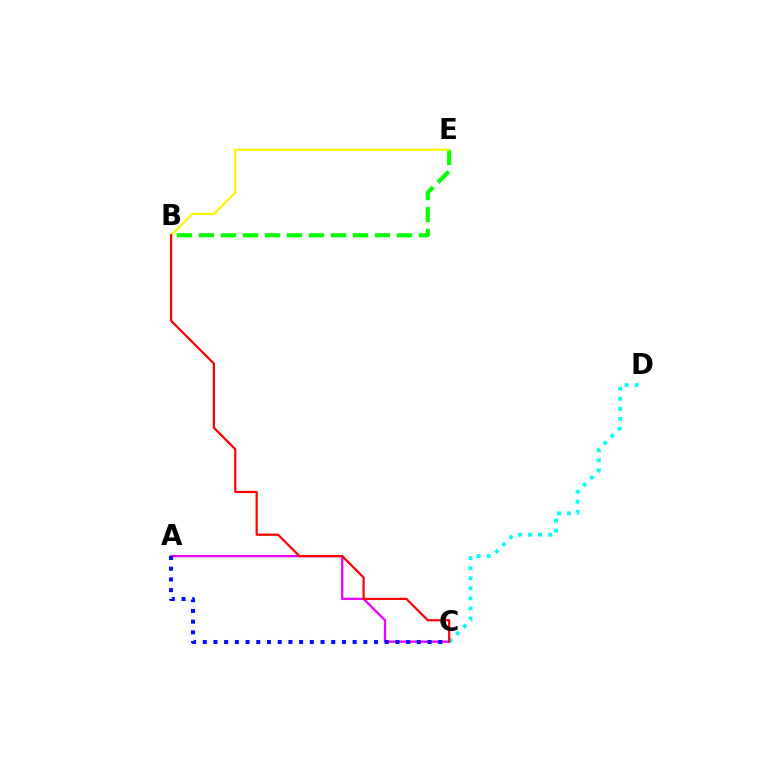{('A', 'C'): [{'color': '#ee00ff', 'line_style': 'solid', 'thickness': 1.66}, {'color': '#0010ff', 'line_style': 'dotted', 'thickness': 2.91}], ('B', 'E'): [{'color': '#08ff00', 'line_style': 'dashed', 'thickness': 2.99}, {'color': '#fcf500', 'line_style': 'solid', 'thickness': 1.54}], ('C', 'D'): [{'color': '#00fff6', 'line_style': 'dotted', 'thickness': 2.73}], ('B', 'C'): [{'color': '#ff0000', 'line_style': 'solid', 'thickness': 1.6}]}